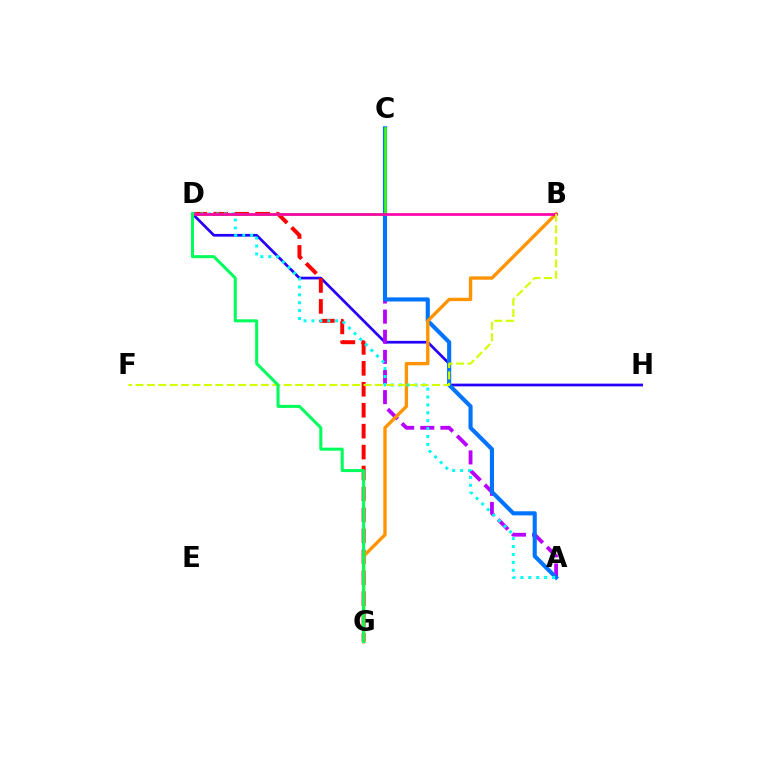{('D', 'H'): [{'color': '#2500ff', 'line_style': 'solid', 'thickness': 1.95}], ('A', 'C'): [{'color': '#b900ff', 'line_style': 'dashed', 'thickness': 2.73}, {'color': '#0074ff', 'line_style': 'solid', 'thickness': 2.96}], ('D', 'G'): [{'color': '#ff0000', 'line_style': 'dashed', 'thickness': 2.84}, {'color': '#00ff5c', 'line_style': 'solid', 'thickness': 2.18}], ('B', 'G'): [{'color': '#ff9400', 'line_style': 'solid', 'thickness': 2.41}], ('C', 'D'): [{'color': '#3dff00', 'line_style': 'solid', 'thickness': 1.84}], ('A', 'D'): [{'color': '#00fff6', 'line_style': 'dotted', 'thickness': 2.15}], ('B', 'D'): [{'color': '#ff00ac', 'line_style': 'solid', 'thickness': 1.94}], ('B', 'F'): [{'color': '#d1ff00', 'line_style': 'dashed', 'thickness': 1.55}]}